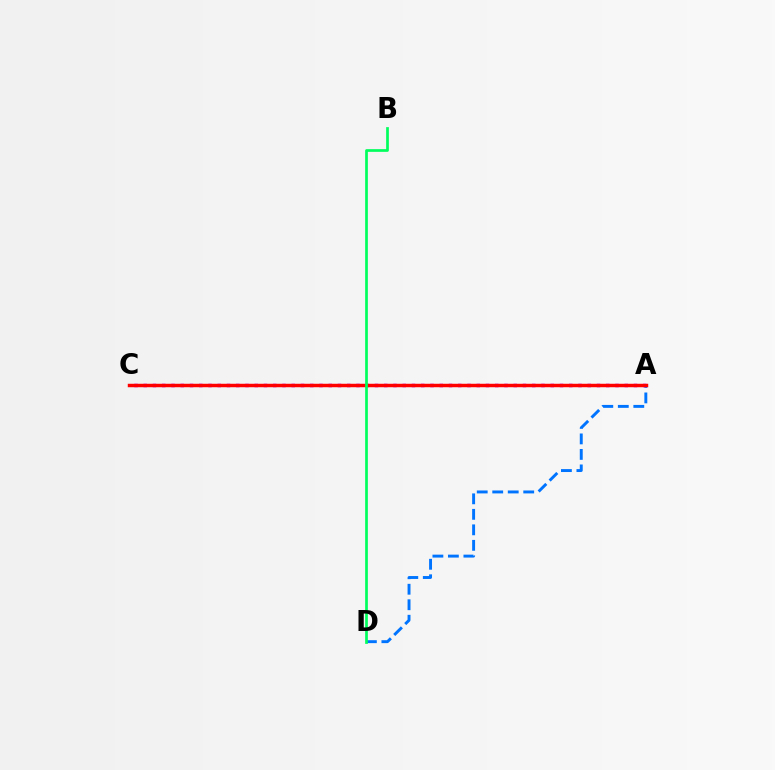{('A', 'C'): [{'color': '#d1ff00', 'line_style': 'solid', 'thickness': 1.96}, {'color': '#b900ff', 'line_style': 'dotted', 'thickness': 2.51}, {'color': '#ff0000', 'line_style': 'solid', 'thickness': 2.48}], ('A', 'D'): [{'color': '#0074ff', 'line_style': 'dashed', 'thickness': 2.11}], ('B', 'D'): [{'color': '#00ff5c', 'line_style': 'solid', 'thickness': 1.96}]}